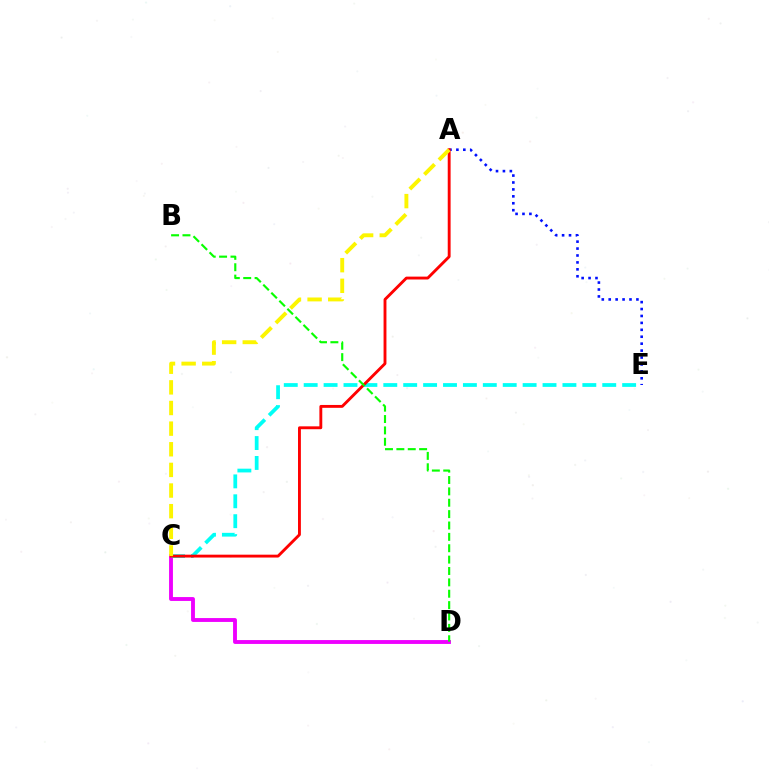{('C', 'D'): [{'color': '#ee00ff', 'line_style': 'solid', 'thickness': 2.79}], ('C', 'E'): [{'color': '#00fff6', 'line_style': 'dashed', 'thickness': 2.7}], ('A', 'E'): [{'color': '#0010ff', 'line_style': 'dotted', 'thickness': 1.88}], ('A', 'C'): [{'color': '#ff0000', 'line_style': 'solid', 'thickness': 2.07}, {'color': '#fcf500', 'line_style': 'dashed', 'thickness': 2.8}], ('B', 'D'): [{'color': '#08ff00', 'line_style': 'dashed', 'thickness': 1.55}]}